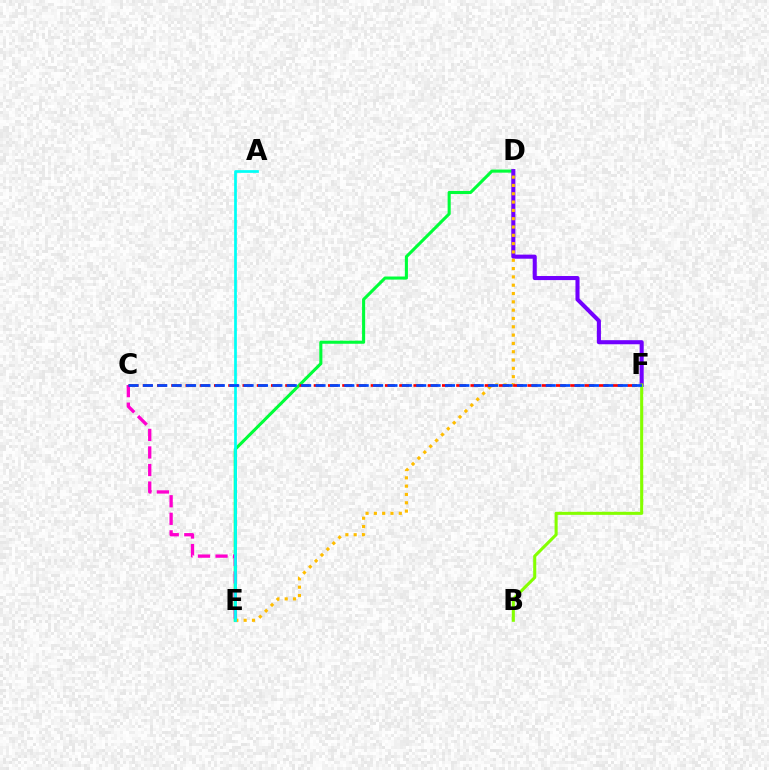{('D', 'E'): [{'color': '#00ff39', 'line_style': 'solid', 'thickness': 2.22}, {'color': '#ffbd00', 'line_style': 'dotted', 'thickness': 2.26}], ('C', 'E'): [{'color': '#ff00cf', 'line_style': 'dashed', 'thickness': 2.38}], ('D', 'F'): [{'color': '#7200ff', 'line_style': 'solid', 'thickness': 2.93}], ('C', 'F'): [{'color': '#ff0000', 'line_style': 'dashed', 'thickness': 1.94}, {'color': '#004bff', 'line_style': 'dashed', 'thickness': 1.95}], ('A', 'E'): [{'color': '#00fff6', 'line_style': 'solid', 'thickness': 1.96}], ('B', 'F'): [{'color': '#84ff00', 'line_style': 'solid', 'thickness': 2.2}]}